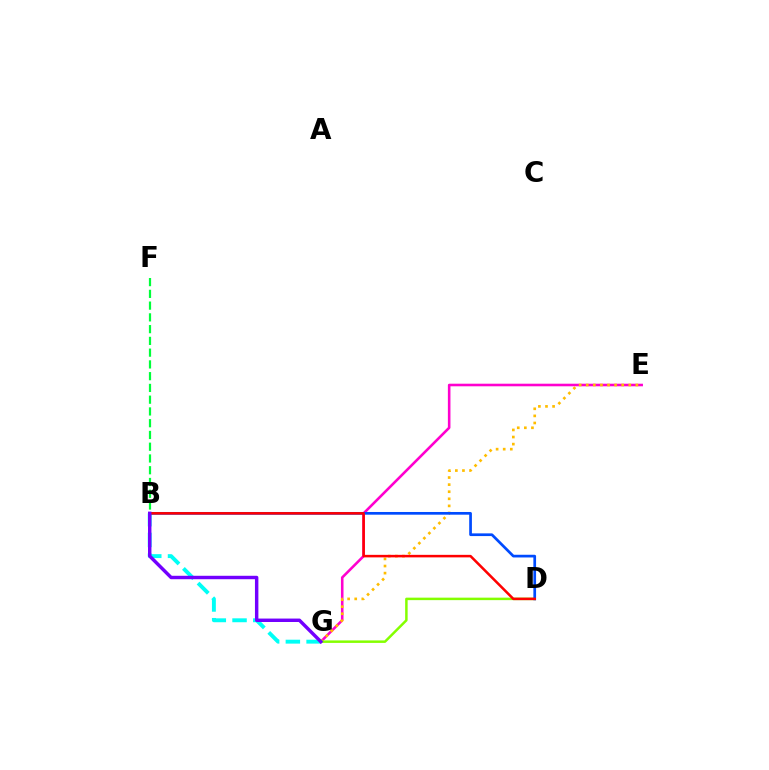{('B', 'G'): [{'color': '#00fff6', 'line_style': 'dashed', 'thickness': 2.82}, {'color': '#7200ff', 'line_style': 'solid', 'thickness': 2.47}], ('E', 'G'): [{'color': '#ff00cf', 'line_style': 'solid', 'thickness': 1.86}, {'color': '#ffbd00', 'line_style': 'dotted', 'thickness': 1.93}], ('D', 'G'): [{'color': '#84ff00', 'line_style': 'solid', 'thickness': 1.79}], ('B', 'D'): [{'color': '#004bff', 'line_style': 'solid', 'thickness': 1.95}, {'color': '#ff0000', 'line_style': 'solid', 'thickness': 1.82}], ('B', 'F'): [{'color': '#00ff39', 'line_style': 'dashed', 'thickness': 1.6}]}